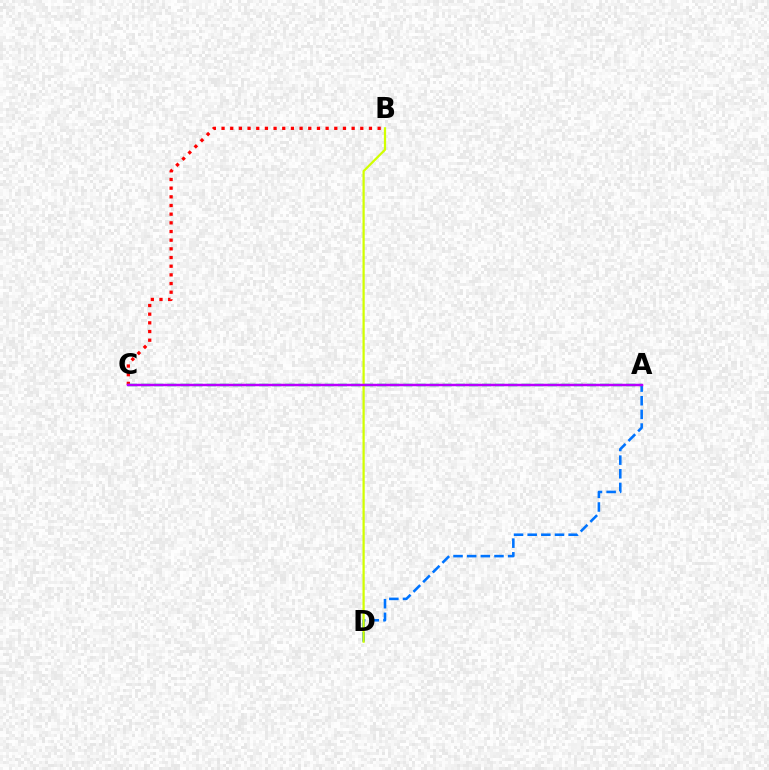{('B', 'C'): [{'color': '#ff0000', 'line_style': 'dotted', 'thickness': 2.36}], ('A', 'C'): [{'color': '#00ff5c', 'line_style': 'dashed', 'thickness': 1.78}, {'color': '#b900ff', 'line_style': 'solid', 'thickness': 1.78}], ('A', 'D'): [{'color': '#0074ff', 'line_style': 'dashed', 'thickness': 1.85}], ('B', 'D'): [{'color': '#d1ff00', 'line_style': 'solid', 'thickness': 1.61}]}